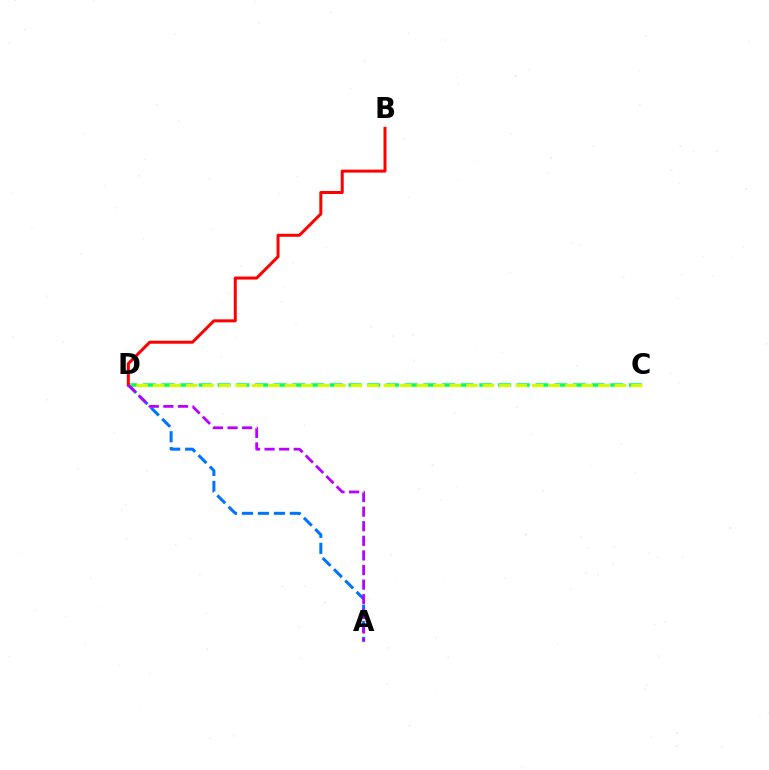{('C', 'D'): [{'color': '#00ff5c', 'line_style': 'dashed', 'thickness': 2.54}, {'color': '#d1ff00', 'line_style': 'dashed', 'thickness': 2.24}], ('A', 'D'): [{'color': '#0074ff', 'line_style': 'dashed', 'thickness': 2.17}, {'color': '#b900ff', 'line_style': 'dashed', 'thickness': 1.98}], ('B', 'D'): [{'color': '#ff0000', 'line_style': 'solid', 'thickness': 2.16}]}